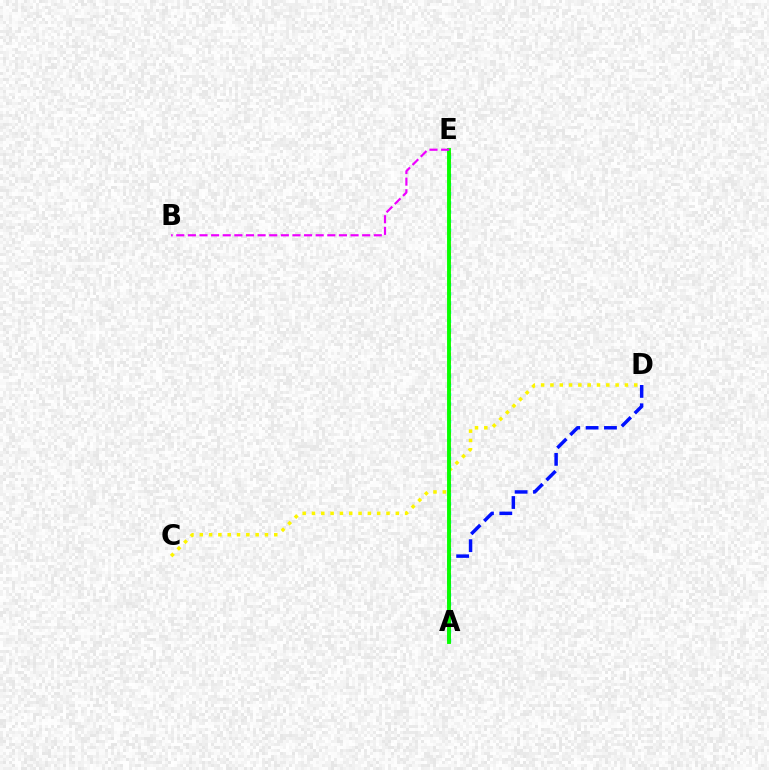{('A', 'E'): [{'color': '#00fff6', 'line_style': 'dotted', 'thickness': 2.48}, {'color': '#ff0000', 'line_style': 'dotted', 'thickness': 1.95}, {'color': '#08ff00', 'line_style': 'solid', 'thickness': 2.8}], ('C', 'D'): [{'color': '#fcf500', 'line_style': 'dotted', 'thickness': 2.53}], ('A', 'D'): [{'color': '#0010ff', 'line_style': 'dashed', 'thickness': 2.49}], ('B', 'E'): [{'color': '#ee00ff', 'line_style': 'dashed', 'thickness': 1.58}]}